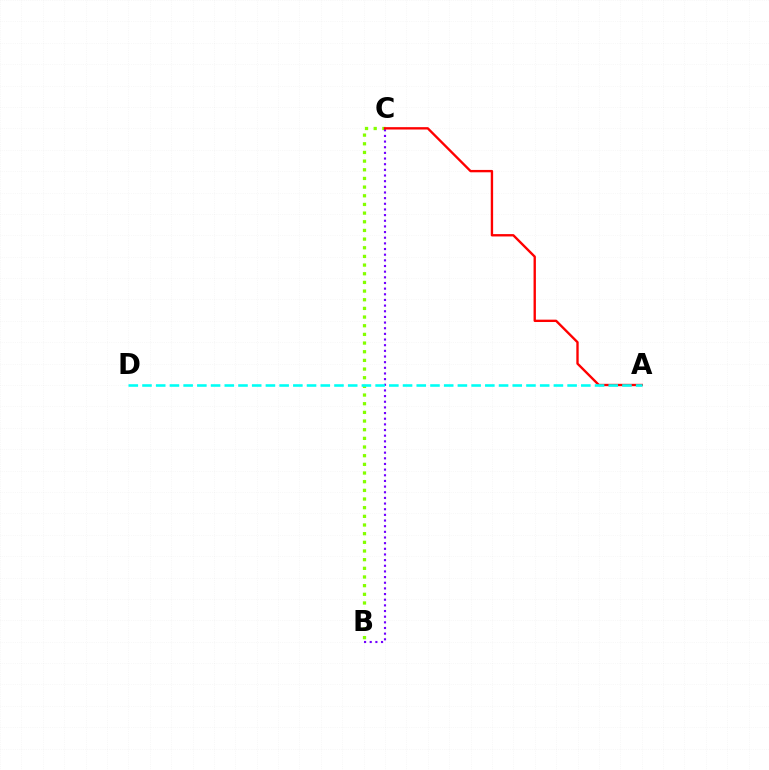{('B', 'C'): [{'color': '#84ff00', 'line_style': 'dotted', 'thickness': 2.35}, {'color': '#7200ff', 'line_style': 'dotted', 'thickness': 1.54}], ('A', 'C'): [{'color': '#ff0000', 'line_style': 'solid', 'thickness': 1.7}], ('A', 'D'): [{'color': '#00fff6', 'line_style': 'dashed', 'thickness': 1.86}]}